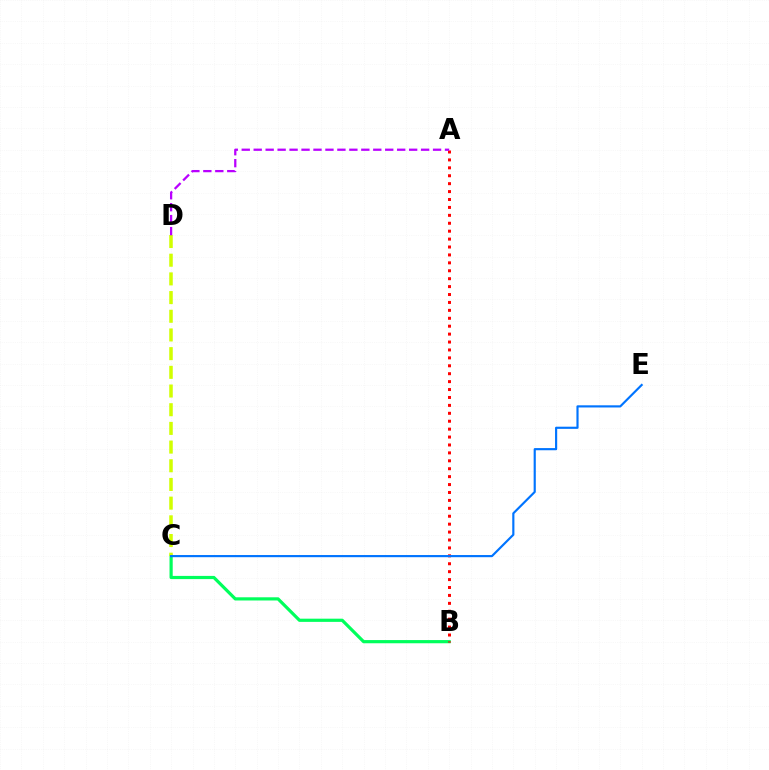{('B', 'C'): [{'color': '#00ff5c', 'line_style': 'solid', 'thickness': 2.3}], ('C', 'D'): [{'color': '#d1ff00', 'line_style': 'dashed', 'thickness': 2.54}], ('A', 'B'): [{'color': '#ff0000', 'line_style': 'dotted', 'thickness': 2.15}], ('A', 'D'): [{'color': '#b900ff', 'line_style': 'dashed', 'thickness': 1.62}], ('C', 'E'): [{'color': '#0074ff', 'line_style': 'solid', 'thickness': 1.55}]}